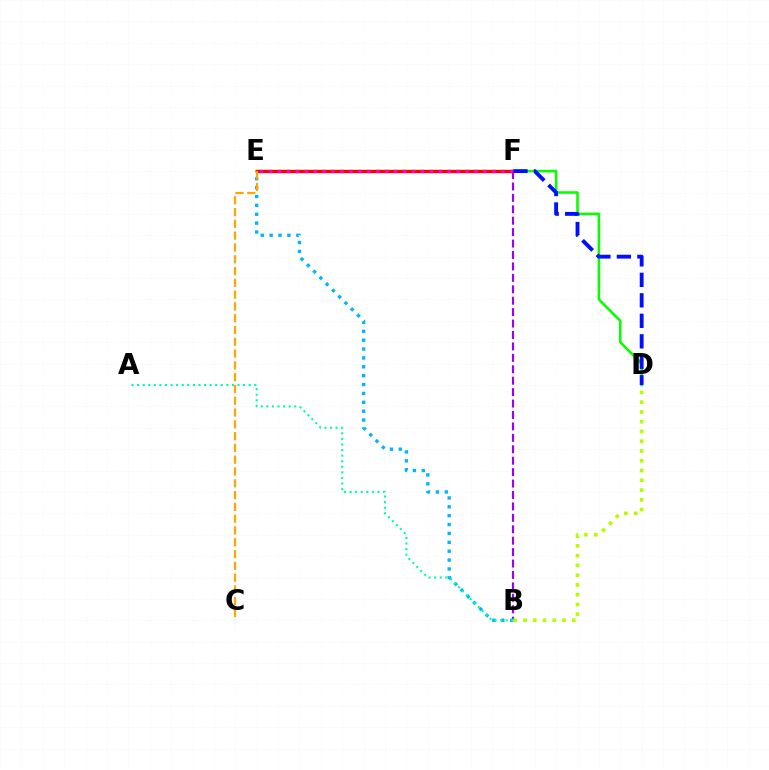{('D', 'E'): [{'color': '#08ff00', 'line_style': 'solid', 'thickness': 1.85}], ('B', 'F'): [{'color': '#9b00ff', 'line_style': 'dashed', 'thickness': 1.55}], ('E', 'F'): [{'color': '#ff0000', 'line_style': 'solid', 'thickness': 2.33}, {'color': '#ff00bd', 'line_style': 'dotted', 'thickness': 2.43}], ('B', 'E'): [{'color': '#00b5ff', 'line_style': 'dotted', 'thickness': 2.41}], ('D', 'F'): [{'color': '#0010ff', 'line_style': 'dashed', 'thickness': 2.78}], ('B', 'D'): [{'color': '#b3ff00', 'line_style': 'dotted', 'thickness': 2.65}], ('C', 'E'): [{'color': '#ffa500', 'line_style': 'dashed', 'thickness': 1.6}], ('A', 'B'): [{'color': '#00ff9d', 'line_style': 'dotted', 'thickness': 1.52}]}